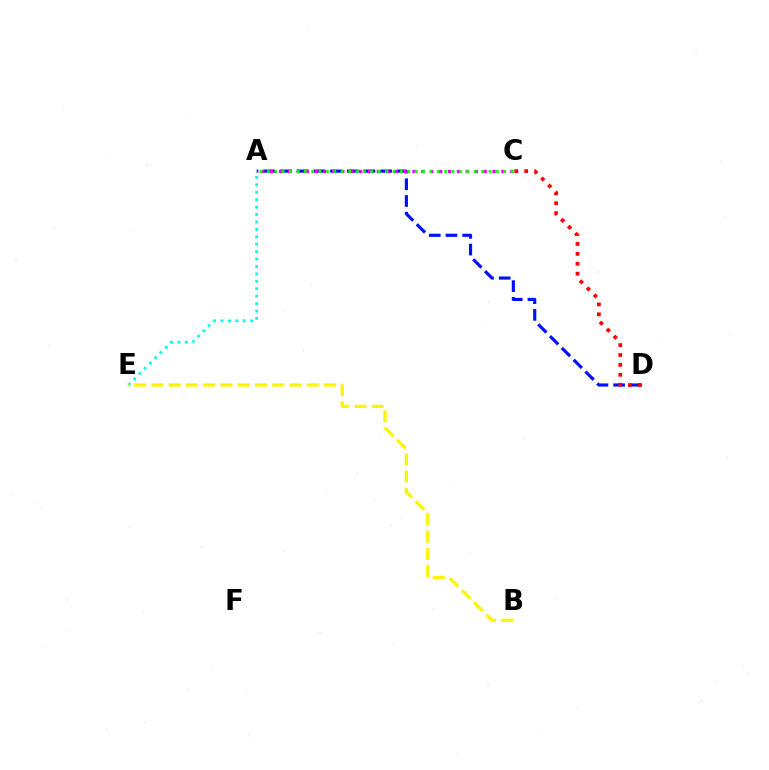{('A', 'D'): [{'color': '#0010ff', 'line_style': 'dashed', 'thickness': 2.27}], ('A', 'E'): [{'color': '#00fff6', 'line_style': 'dotted', 'thickness': 2.02}], ('A', 'C'): [{'color': '#ee00ff', 'line_style': 'dotted', 'thickness': 2.42}, {'color': '#08ff00', 'line_style': 'dotted', 'thickness': 2.01}], ('B', 'E'): [{'color': '#fcf500', 'line_style': 'dashed', 'thickness': 2.34}], ('C', 'D'): [{'color': '#ff0000', 'line_style': 'dotted', 'thickness': 2.69}]}